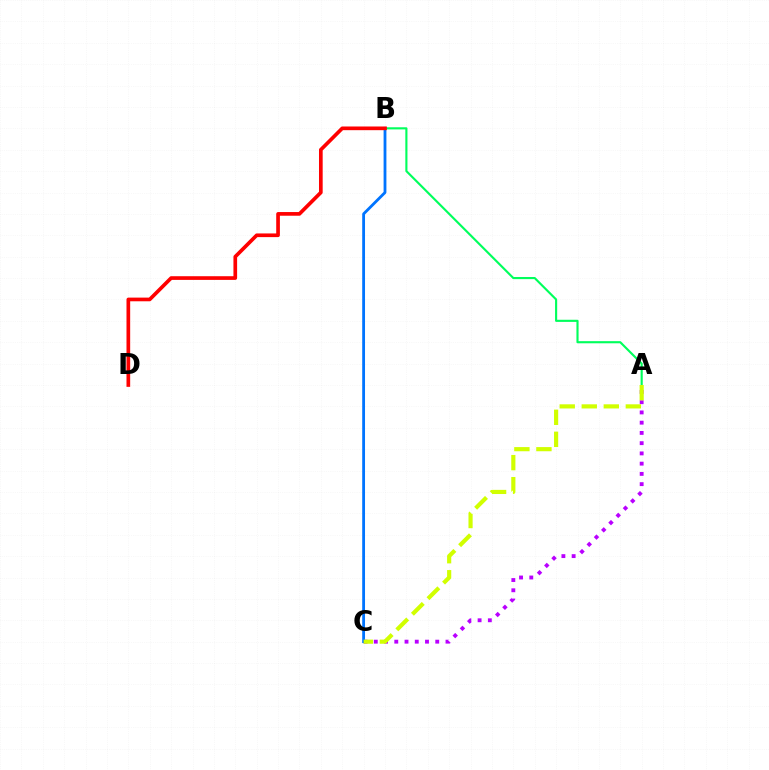{('A', 'B'): [{'color': '#00ff5c', 'line_style': 'solid', 'thickness': 1.53}], ('A', 'C'): [{'color': '#b900ff', 'line_style': 'dotted', 'thickness': 2.78}, {'color': '#d1ff00', 'line_style': 'dashed', 'thickness': 2.99}], ('B', 'C'): [{'color': '#0074ff', 'line_style': 'solid', 'thickness': 2.03}], ('B', 'D'): [{'color': '#ff0000', 'line_style': 'solid', 'thickness': 2.65}]}